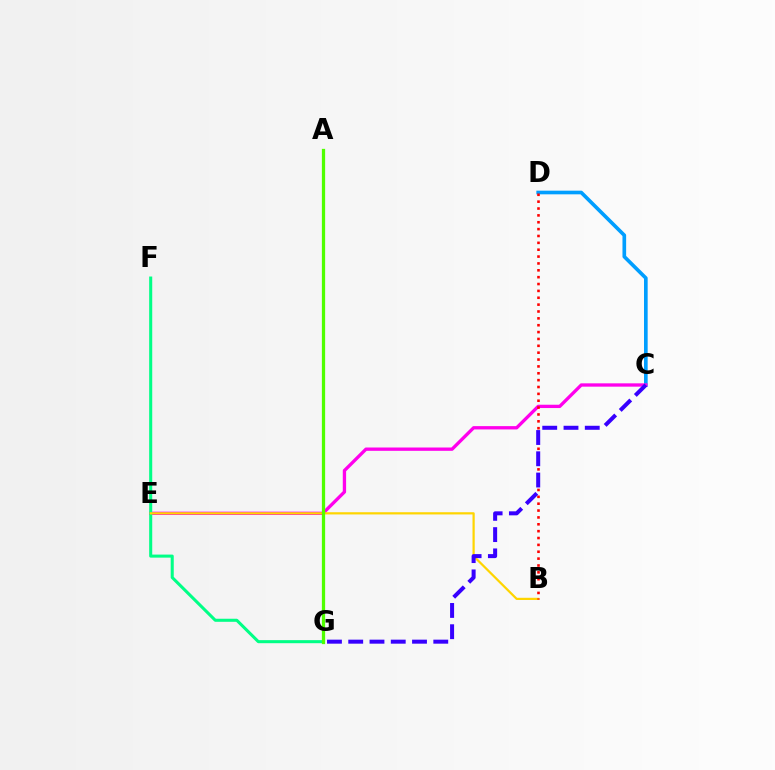{('C', 'D'): [{'color': '#009eff', 'line_style': 'solid', 'thickness': 2.63}], ('C', 'E'): [{'color': '#ff00ed', 'line_style': 'solid', 'thickness': 2.39}], ('F', 'G'): [{'color': '#00ff86', 'line_style': 'solid', 'thickness': 2.2}], ('B', 'E'): [{'color': '#ffd500', 'line_style': 'solid', 'thickness': 1.6}], ('B', 'D'): [{'color': '#ff0000', 'line_style': 'dotted', 'thickness': 1.87}], ('A', 'G'): [{'color': '#4fff00', 'line_style': 'solid', 'thickness': 2.35}], ('C', 'G'): [{'color': '#3700ff', 'line_style': 'dashed', 'thickness': 2.89}]}